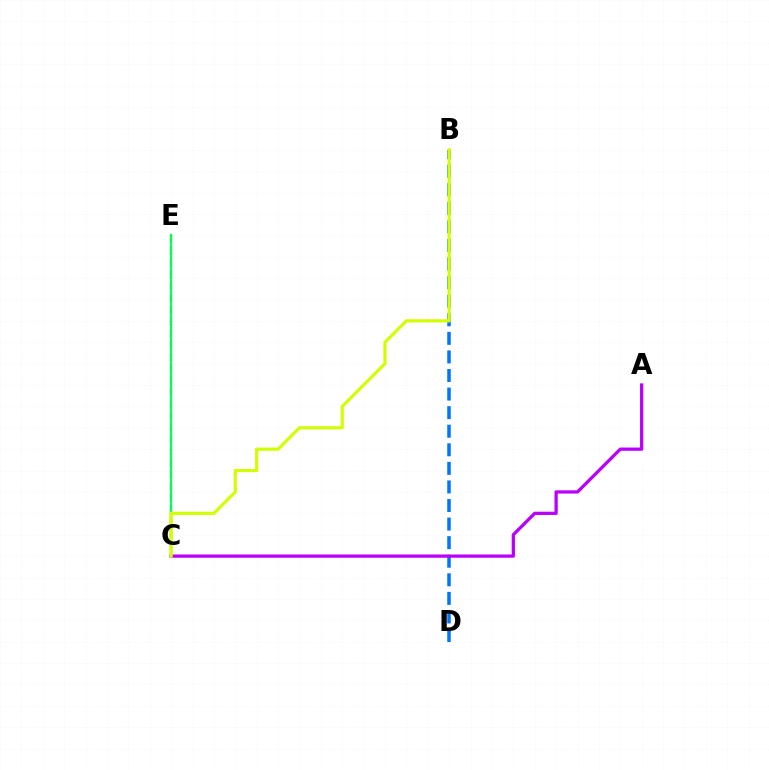{('C', 'E'): [{'color': '#ff0000', 'line_style': 'dashed', 'thickness': 1.6}, {'color': '#00ff5c', 'line_style': 'solid', 'thickness': 1.62}], ('B', 'D'): [{'color': '#0074ff', 'line_style': 'dashed', 'thickness': 2.52}], ('A', 'C'): [{'color': '#b900ff', 'line_style': 'solid', 'thickness': 2.34}], ('B', 'C'): [{'color': '#d1ff00', 'line_style': 'solid', 'thickness': 2.29}]}